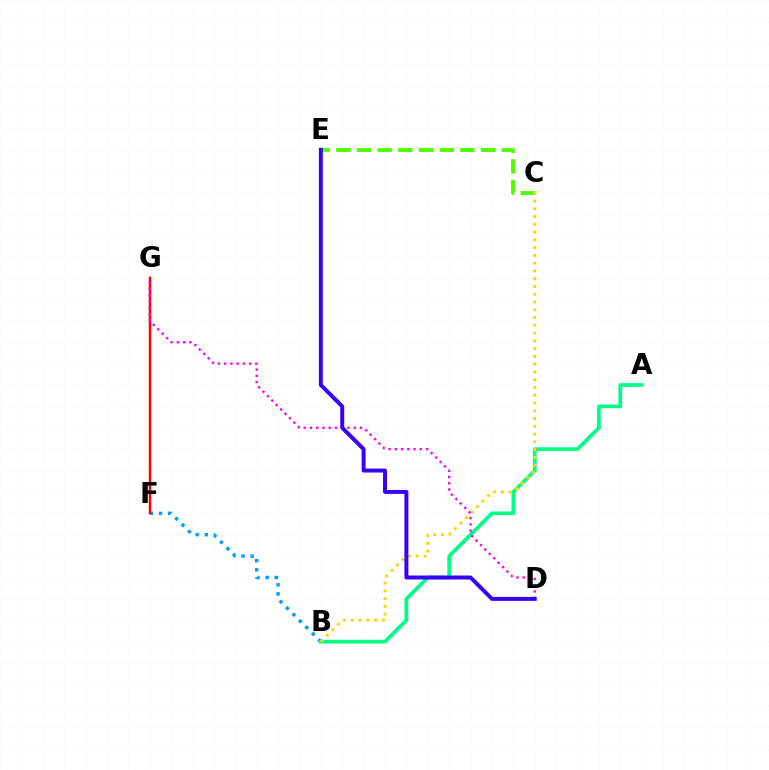{('B', 'F'): [{'color': '#009eff', 'line_style': 'dotted', 'thickness': 2.47}], ('F', 'G'): [{'color': '#ff0000', 'line_style': 'solid', 'thickness': 1.78}], ('C', 'E'): [{'color': '#4fff00', 'line_style': 'dashed', 'thickness': 2.81}], ('A', 'B'): [{'color': '#00ff86', 'line_style': 'solid', 'thickness': 2.68}], ('B', 'C'): [{'color': '#ffd500', 'line_style': 'dotted', 'thickness': 2.11}], ('D', 'G'): [{'color': '#ff00ed', 'line_style': 'dotted', 'thickness': 1.7}], ('D', 'E'): [{'color': '#3700ff', 'line_style': 'solid', 'thickness': 2.85}]}